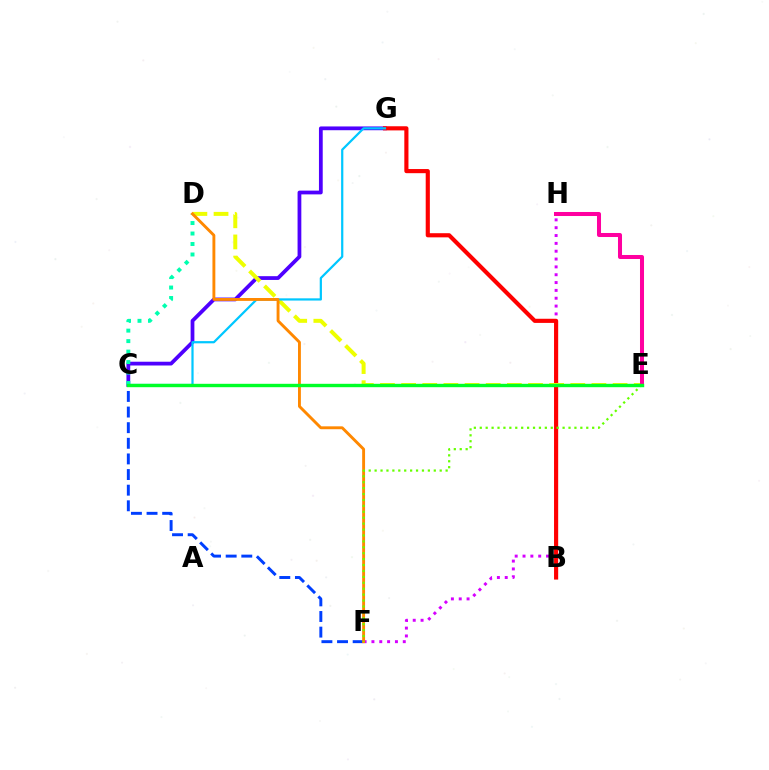{('C', 'G'): [{'color': '#4f00ff', 'line_style': 'solid', 'thickness': 2.71}, {'color': '#00c7ff', 'line_style': 'solid', 'thickness': 1.6}], ('F', 'H'): [{'color': '#d600ff', 'line_style': 'dotted', 'thickness': 2.13}], ('B', 'G'): [{'color': '#ff0000', 'line_style': 'solid', 'thickness': 2.98}], ('D', 'E'): [{'color': '#eeff00', 'line_style': 'dashed', 'thickness': 2.87}], ('C', 'D'): [{'color': '#00ffaf', 'line_style': 'dotted', 'thickness': 2.85}], ('E', 'H'): [{'color': '#ff00a0', 'line_style': 'solid', 'thickness': 2.9}], ('C', 'F'): [{'color': '#003fff', 'line_style': 'dashed', 'thickness': 2.12}], ('D', 'F'): [{'color': '#ff8800', 'line_style': 'solid', 'thickness': 2.08}], ('E', 'F'): [{'color': '#66ff00', 'line_style': 'dotted', 'thickness': 1.61}], ('C', 'E'): [{'color': '#00ff27', 'line_style': 'solid', 'thickness': 2.44}]}